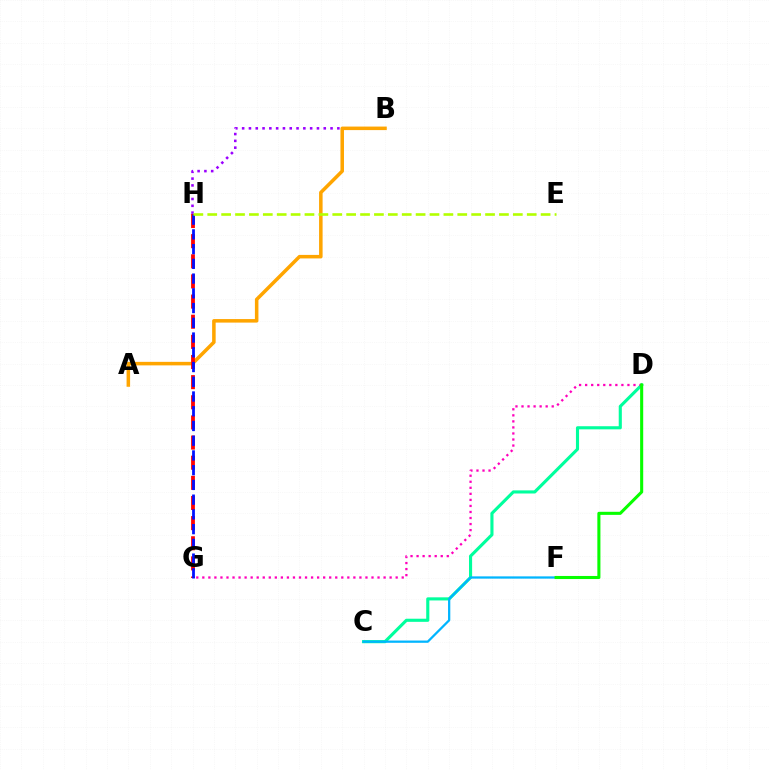{('C', 'D'): [{'color': '#00ff9d', 'line_style': 'solid', 'thickness': 2.24}], ('B', 'H'): [{'color': '#9b00ff', 'line_style': 'dotted', 'thickness': 1.85}], ('A', 'B'): [{'color': '#ffa500', 'line_style': 'solid', 'thickness': 2.54}], ('C', 'F'): [{'color': '#00b5ff', 'line_style': 'solid', 'thickness': 1.63}], ('G', 'H'): [{'color': '#ff0000', 'line_style': 'dashed', 'thickness': 2.74}, {'color': '#0010ff', 'line_style': 'dashed', 'thickness': 2.0}], ('E', 'H'): [{'color': '#b3ff00', 'line_style': 'dashed', 'thickness': 1.89}], ('D', 'G'): [{'color': '#ff00bd', 'line_style': 'dotted', 'thickness': 1.64}], ('D', 'F'): [{'color': '#08ff00', 'line_style': 'solid', 'thickness': 2.21}]}